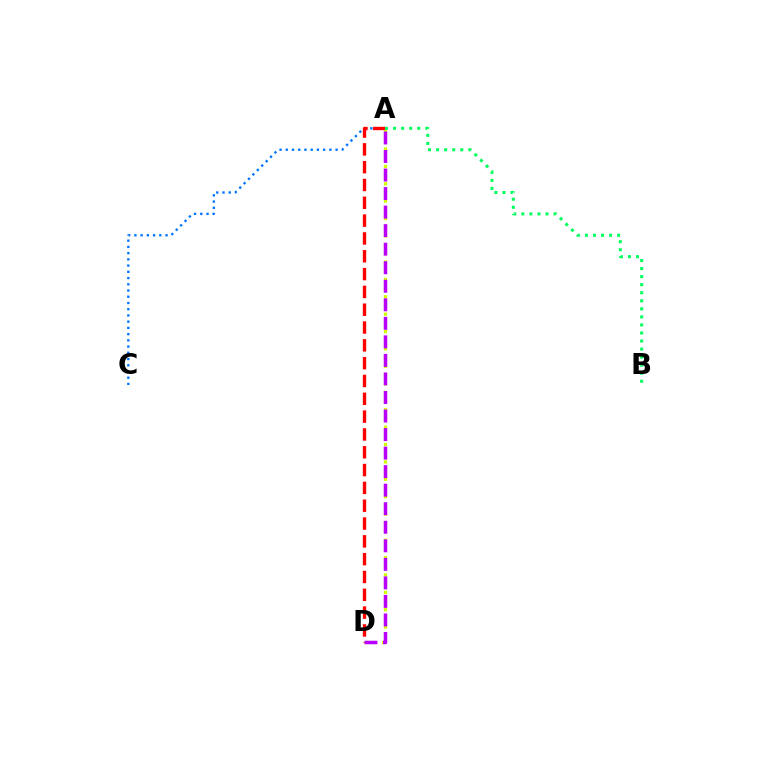{('A', 'C'): [{'color': '#0074ff', 'line_style': 'dotted', 'thickness': 1.69}], ('A', 'D'): [{'color': '#ff0000', 'line_style': 'dashed', 'thickness': 2.42}, {'color': '#d1ff00', 'line_style': 'dotted', 'thickness': 2.36}, {'color': '#b900ff', 'line_style': 'dashed', 'thickness': 2.52}], ('A', 'B'): [{'color': '#00ff5c', 'line_style': 'dotted', 'thickness': 2.19}]}